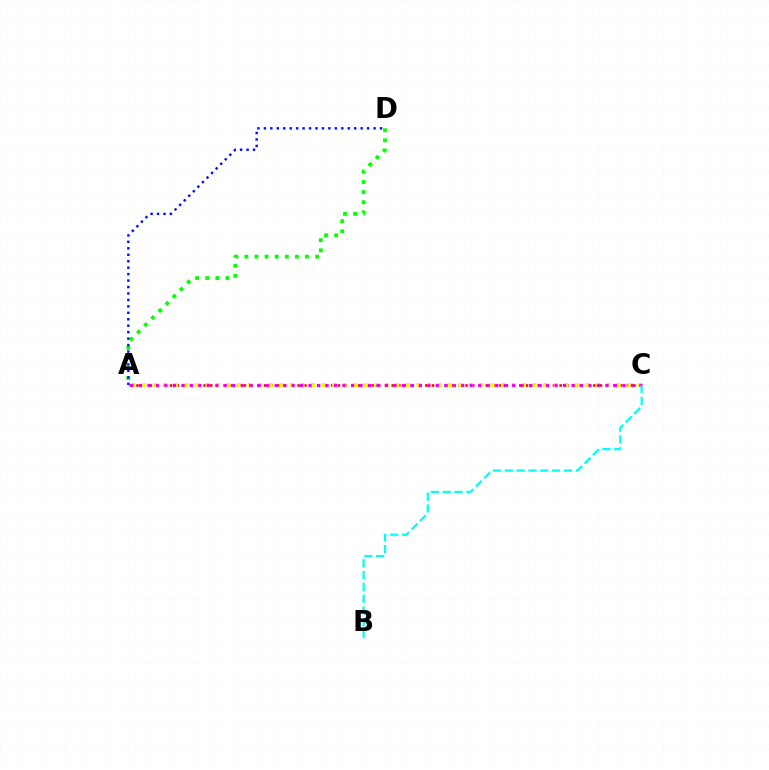{('A', 'C'): [{'color': '#ff0000', 'line_style': 'dotted', 'thickness': 1.83}, {'color': '#fcf500', 'line_style': 'dotted', 'thickness': 2.87}, {'color': '#ee00ff', 'line_style': 'dotted', 'thickness': 2.3}], ('A', 'D'): [{'color': '#08ff00', 'line_style': 'dotted', 'thickness': 2.74}, {'color': '#0010ff', 'line_style': 'dotted', 'thickness': 1.75}], ('B', 'C'): [{'color': '#00fff6', 'line_style': 'dashed', 'thickness': 1.61}]}